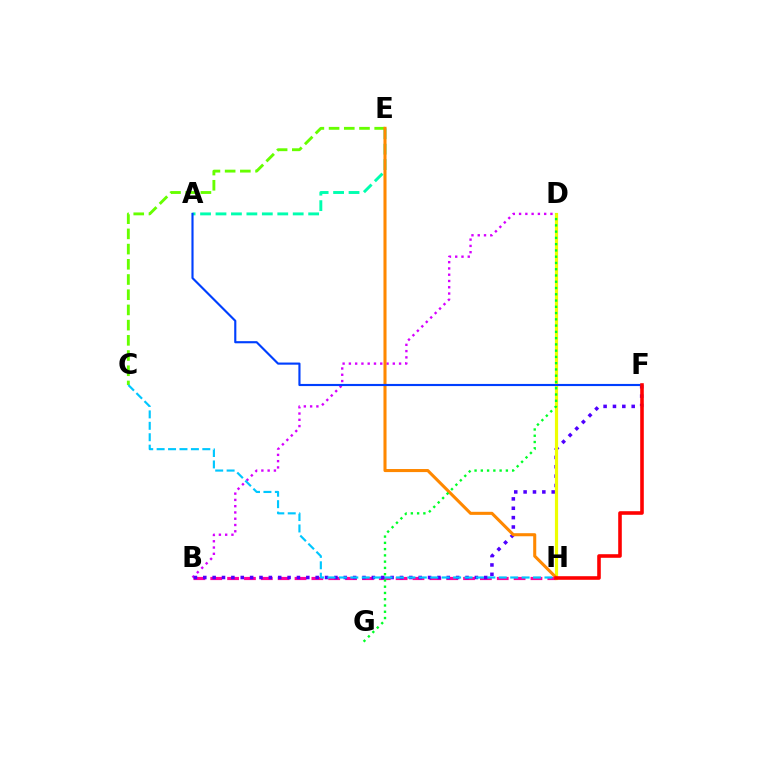{('B', 'D'): [{'color': '#d600ff', 'line_style': 'dotted', 'thickness': 1.7}], ('B', 'H'): [{'color': '#ff00a0', 'line_style': 'dashed', 'thickness': 2.29}], ('B', 'F'): [{'color': '#4f00ff', 'line_style': 'dotted', 'thickness': 2.54}], ('A', 'E'): [{'color': '#00ffaf', 'line_style': 'dashed', 'thickness': 2.1}], ('C', 'E'): [{'color': '#66ff00', 'line_style': 'dashed', 'thickness': 2.07}], ('C', 'H'): [{'color': '#00c7ff', 'line_style': 'dashed', 'thickness': 1.55}], ('D', 'H'): [{'color': '#eeff00', 'line_style': 'solid', 'thickness': 2.29}], ('E', 'H'): [{'color': '#ff8800', 'line_style': 'solid', 'thickness': 2.21}], ('A', 'F'): [{'color': '#003fff', 'line_style': 'solid', 'thickness': 1.54}], ('F', 'H'): [{'color': '#ff0000', 'line_style': 'solid', 'thickness': 2.58}], ('D', 'G'): [{'color': '#00ff27', 'line_style': 'dotted', 'thickness': 1.7}]}